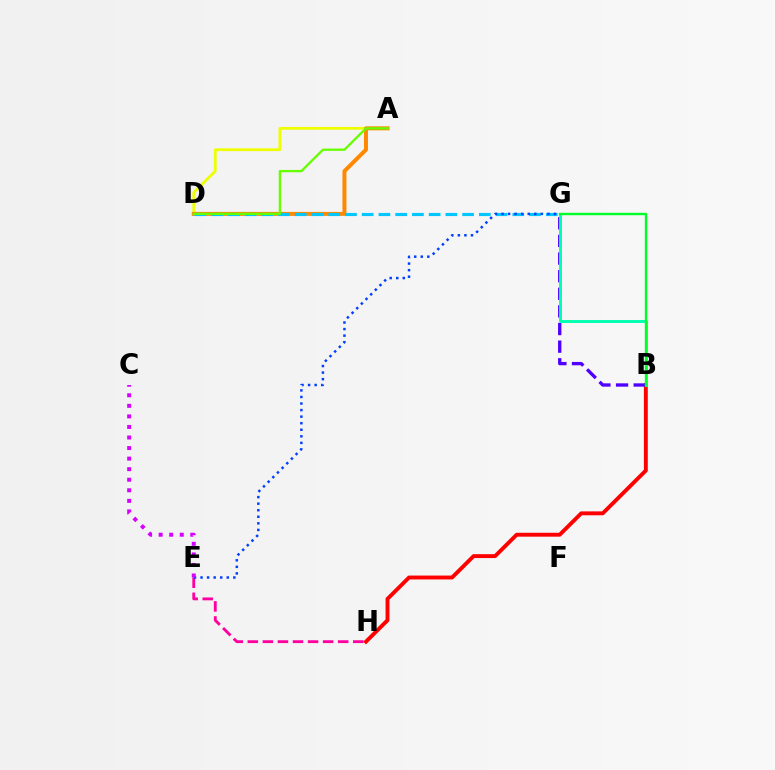{('A', 'D'): [{'color': '#eeff00', 'line_style': 'solid', 'thickness': 2.0}, {'color': '#ff8800', 'line_style': 'solid', 'thickness': 2.86}, {'color': '#66ff00', 'line_style': 'solid', 'thickness': 1.66}], ('E', 'H'): [{'color': '#ff00a0', 'line_style': 'dashed', 'thickness': 2.05}], ('D', 'G'): [{'color': '#00c7ff', 'line_style': 'dashed', 'thickness': 2.27}], ('B', 'H'): [{'color': '#ff0000', 'line_style': 'solid', 'thickness': 2.8}], ('E', 'G'): [{'color': '#003fff', 'line_style': 'dotted', 'thickness': 1.78}], ('C', 'E'): [{'color': '#d600ff', 'line_style': 'dotted', 'thickness': 2.87}], ('B', 'G'): [{'color': '#4f00ff', 'line_style': 'dashed', 'thickness': 2.39}, {'color': '#00ffaf', 'line_style': 'solid', 'thickness': 2.09}, {'color': '#00ff27', 'line_style': 'solid', 'thickness': 1.73}]}